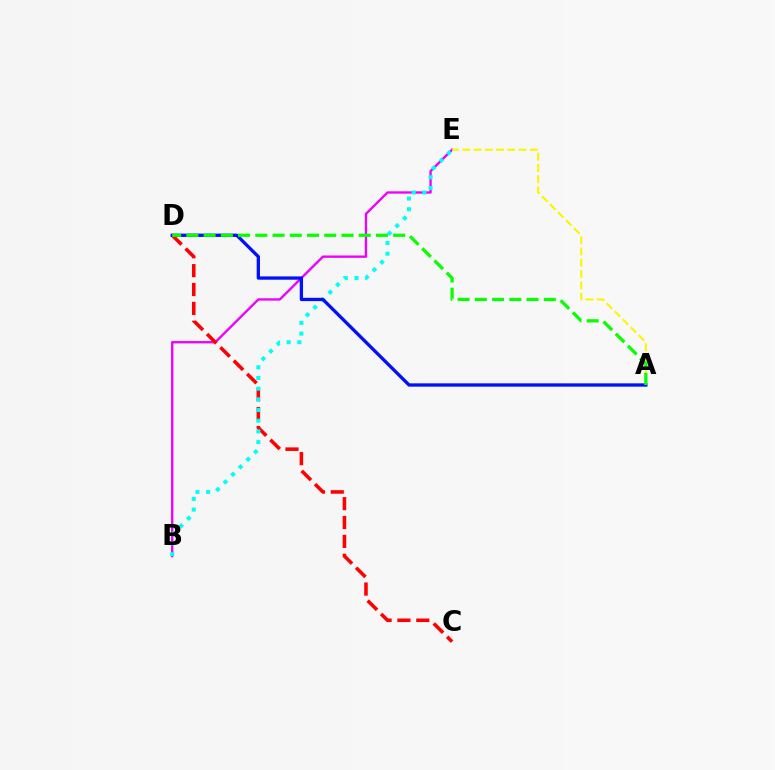{('B', 'E'): [{'color': '#ee00ff', 'line_style': 'solid', 'thickness': 1.69}, {'color': '#00fff6', 'line_style': 'dotted', 'thickness': 2.9}], ('C', 'D'): [{'color': '#ff0000', 'line_style': 'dashed', 'thickness': 2.56}], ('A', 'E'): [{'color': '#fcf500', 'line_style': 'dashed', 'thickness': 1.53}], ('A', 'D'): [{'color': '#0010ff', 'line_style': 'solid', 'thickness': 2.38}, {'color': '#08ff00', 'line_style': 'dashed', 'thickness': 2.34}]}